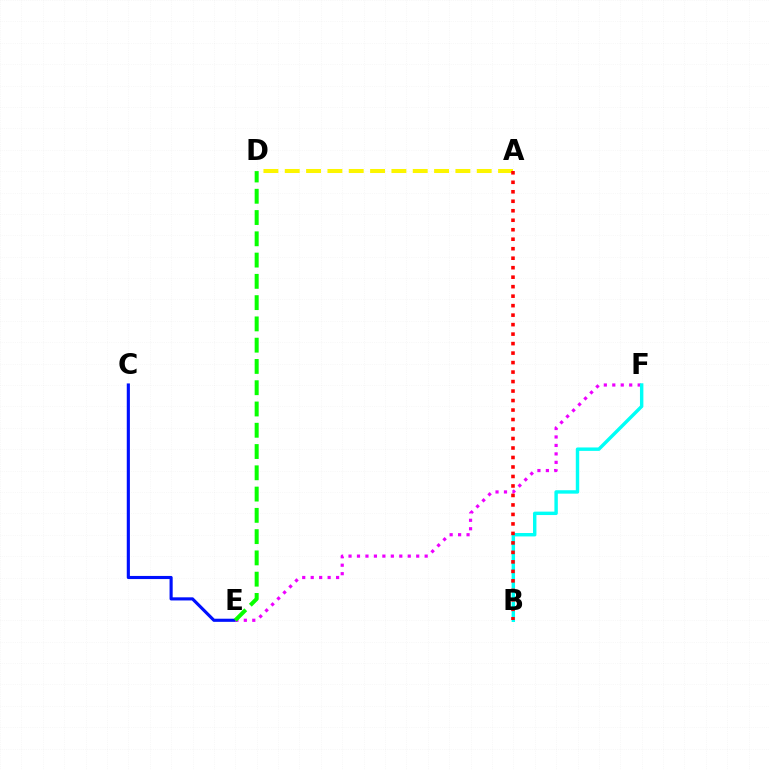{('A', 'D'): [{'color': '#fcf500', 'line_style': 'dashed', 'thickness': 2.9}], ('C', 'E'): [{'color': '#0010ff', 'line_style': 'solid', 'thickness': 2.25}], ('E', 'F'): [{'color': '#ee00ff', 'line_style': 'dotted', 'thickness': 2.3}], ('B', 'F'): [{'color': '#00fff6', 'line_style': 'solid', 'thickness': 2.46}], ('A', 'B'): [{'color': '#ff0000', 'line_style': 'dotted', 'thickness': 2.58}], ('D', 'E'): [{'color': '#08ff00', 'line_style': 'dashed', 'thickness': 2.89}]}